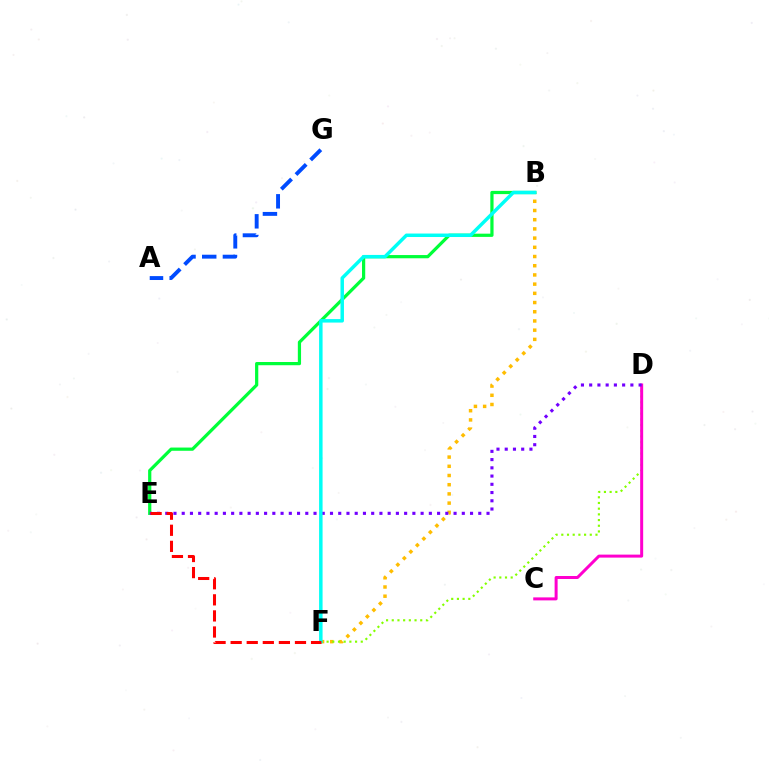{('A', 'G'): [{'color': '#004bff', 'line_style': 'dashed', 'thickness': 2.81}], ('B', 'F'): [{'color': '#ffbd00', 'line_style': 'dotted', 'thickness': 2.5}, {'color': '#00fff6', 'line_style': 'solid', 'thickness': 2.5}], ('B', 'E'): [{'color': '#00ff39', 'line_style': 'solid', 'thickness': 2.32}], ('D', 'F'): [{'color': '#84ff00', 'line_style': 'dotted', 'thickness': 1.55}], ('C', 'D'): [{'color': '#ff00cf', 'line_style': 'solid', 'thickness': 2.16}], ('D', 'E'): [{'color': '#7200ff', 'line_style': 'dotted', 'thickness': 2.24}], ('E', 'F'): [{'color': '#ff0000', 'line_style': 'dashed', 'thickness': 2.18}]}